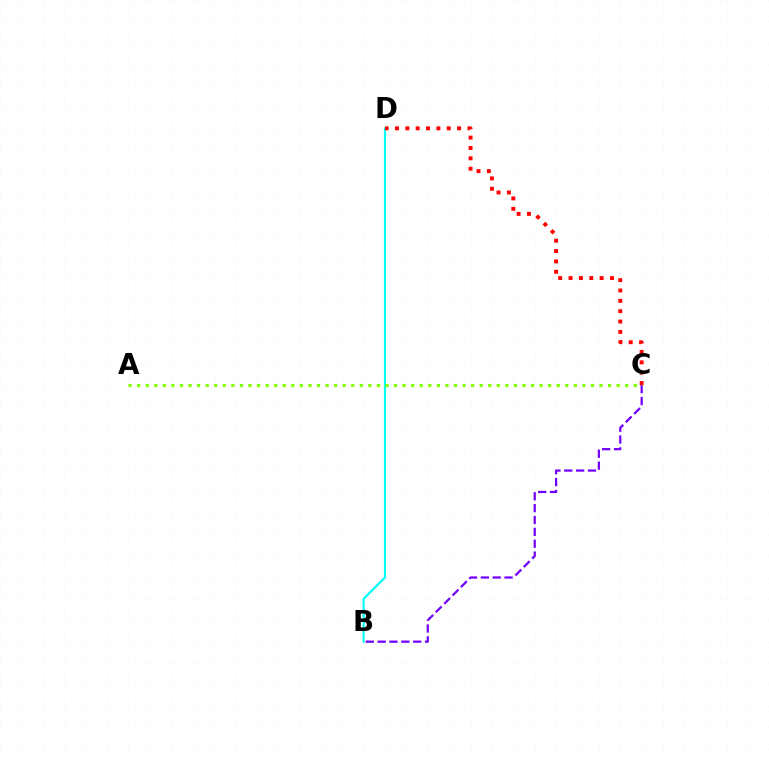{('B', 'D'): [{'color': '#00fff6', 'line_style': 'solid', 'thickness': 1.55}], ('C', 'D'): [{'color': '#ff0000', 'line_style': 'dotted', 'thickness': 2.81}], ('B', 'C'): [{'color': '#7200ff', 'line_style': 'dashed', 'thickness': 1.61}], ('A', 'C'): [{'color': '#84ff00', 'line_style': 'dotted', 'thickness': 2.33}]}